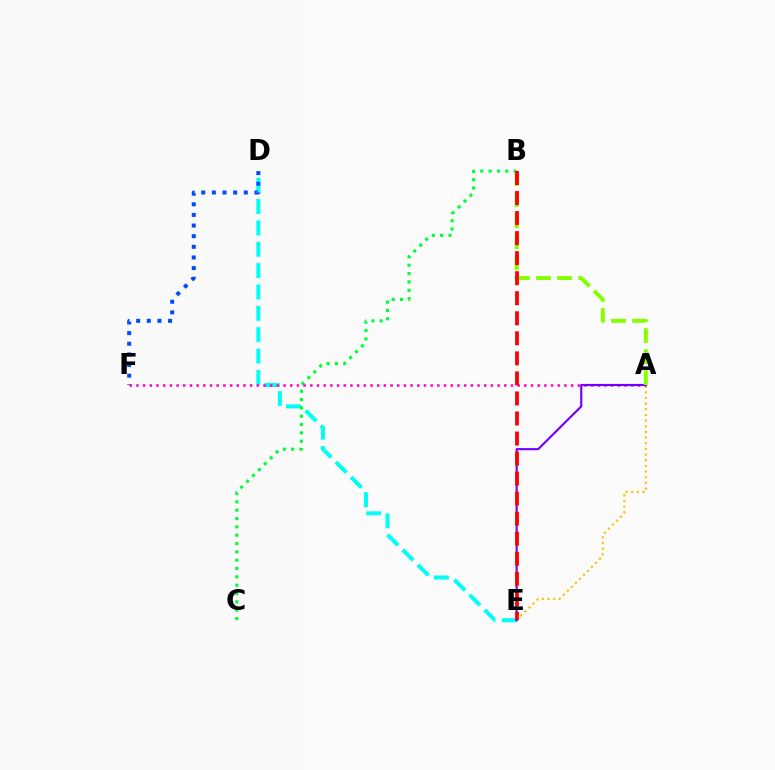{('A', 'E'): [{'color': '#ffbd00', 'line_style': 'dotted', 'thickness': 1.54}, {'color': '#7200ff', 'line_style': 'solid', 'thickness': 1.55}], ('D', 'E'): [{'color': '#00fff6', 'line_style': 'dashed', 'thickness': 2.9}], ('B', 'C'): [{'color': '#00ff39', 'line_style': 'dotted', 'thickness': 2.27}], ('A', 'F'): [{'color': '#ff00cf', 'line_style': 'dotted', 'thickness': 1.82}], ('D', 'F'): [{'color': '#004bff', 'line_style': 'dotted', 'thickness': 2.89}], ('A', 'B'): [{'color': '#84ff00', 'line_style': 'dashed', 'thickness': 2.86}], ('B', 'E'): [{'color': '#ff0000', 'line_style': 'dashed', 'thickness': 2.72}]}